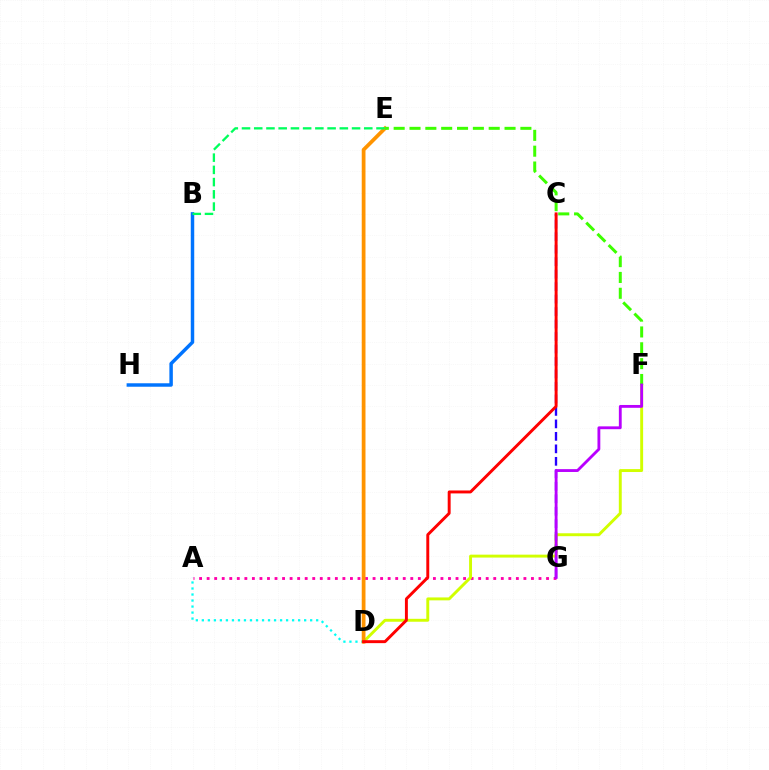{('A', 'D'): [{'color': '#00fff6', 'line_style': 'dotted', 'thickness': 1.63}], ('B', 'H'): [{'color': '#0074ff', 'line_style': 'solid', 'thickness': 2.49}], ('A', 'G'): [{'color': '#ff00ac', 'line_style': 'dotted', 'thickness': 2.05}], ('D', 'F'): [{'color': '#d1ff00', 'line_style': 'solid', 'thickness': 2.1}], ('D', 'E'): [{'color': '#ff9400', 'line_style': 'solid', 'thickness': 2.7}], ('C', 'G'): [{'color': '#2500ff', 'line_style': 'dashed', 'thickness': 1.7}], ('C', 'D'): [{'color': '#ff0000', 'line_style': 'solid', 'thickness': 2.12}], ('E', 'F'): [{'color': '#3dff00', 'line_style': 'dashed', 'thickness': 2.15}], ('B', 'E'): [{'color': '#00ff5c', 'line_style': 'dashed', 'thickness': 1.66}], ('F', 'G'): [{'color': '#b900ff', 'line_style': 'solid', 'thickness': 2.04}]}